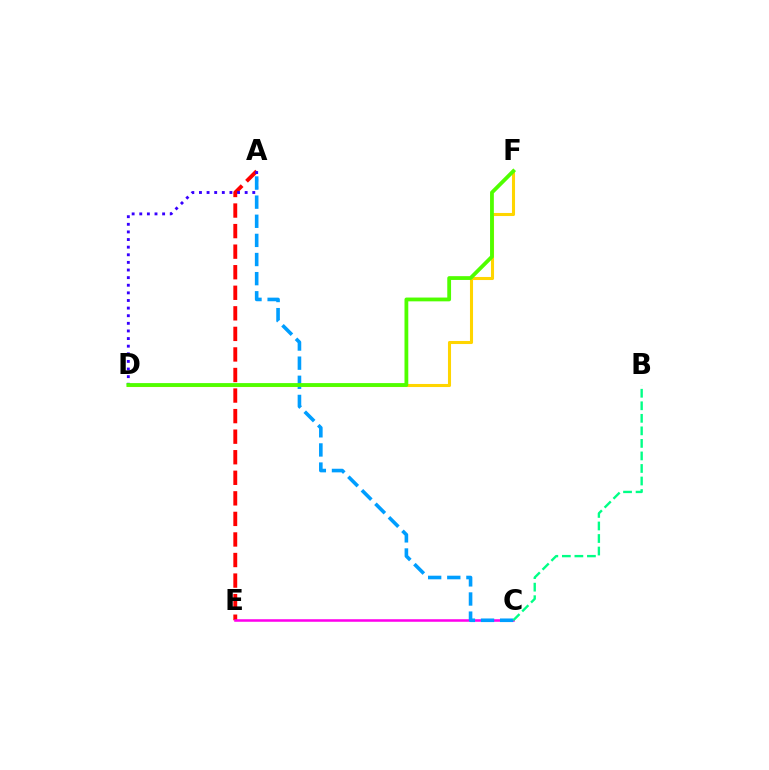{('D', 'F'): [{'color': '#ffd500', 'line_style': 'solid', 'thickness': 2.21}, {'color': '#4fff00', 'line_style': 'solid', 'thickness': 2.73}], ('A', 'E'): [{'color': '#ff0000', 'line_style': 'dashed', 'thickness': 2.79}], ('A', 'D'): [{'color': '#3700ff', 'line_style': 'dotted', 'thickness': 2.07}], ('C', 'E'): [{'color': '#ff00ed', 'line_style': 'solid', 'thickness': 1.84}], ('A', 'C'): [{'color': '#009eff', 'line_style': 'dashed', 'thickness': 2.6}], ('B', 'C'): [{'color': '#00ff86', 'line_style': 'dashed', 'thickness': 1.7}]}